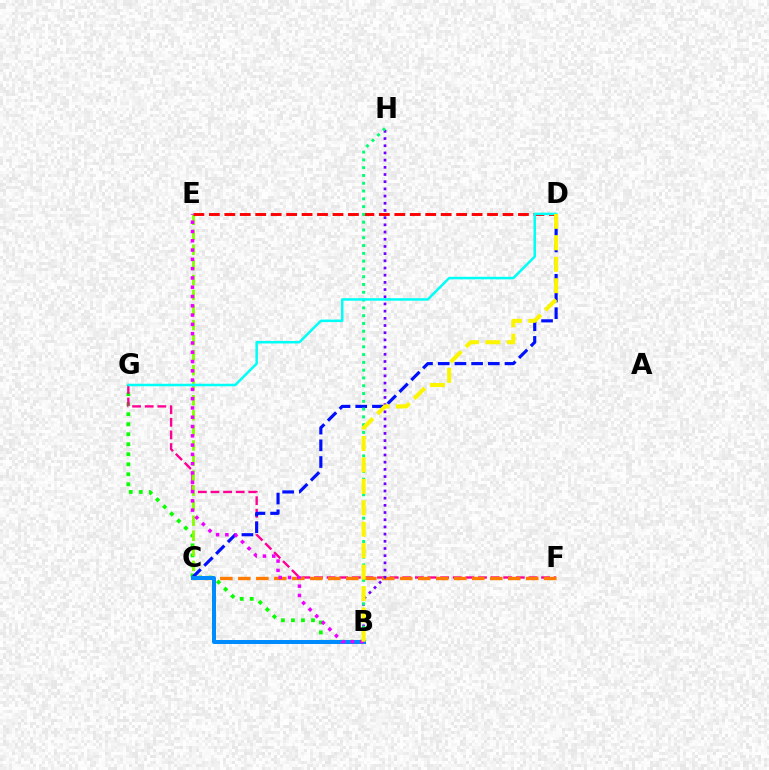{('B', 'G'): [{'color': '#08ff00', 'line_style': 'dotted', 'thickness': 2.72}], ('F', 'G'): [{'color': '#ff0094', 'line_style': 'dashed', 'thickness': 1.71}], ('C', 'E'): [{'color': '#84ff00', 'line_style': 'dashed', 'thickness': 2.04}], ('C', 'D'): [{'color': '#0010ff', 'line_style': 'dashed', 'thickness': 2.27}], ('C', 'F'): [{'color': '#ff7c00', 'line_style': 'dashed', 'thickness': 2.44}], ('D', 'E'): [{'color': '#ff0000', 'line_style': 'dashed', 'thickness': 2.1}], ('B', 'C'): [{'color': '#008cff', 'line_style': 'solid', 'thickness': 2.87}], ('B', 'H'): [{'color': '#7200ff', 'line_style': 'dotted', 'thickness': 1.95}, {'color': '#00ff74', 'line_style': 'dotted', 'thickness': 2.12}], ('D', 'G'): [{'color': '#00fff6', 'line_style': 'solid', 'thickness': 1.81}], ('B', 'E'): [{'color': '#ee00ff', 'line_style': 'dotted', 'thickness': 2.52}], ('B', 'D'): [{'color': '#fcf500', 'line_style': 'dashed', 'thickness': 2.91}]}